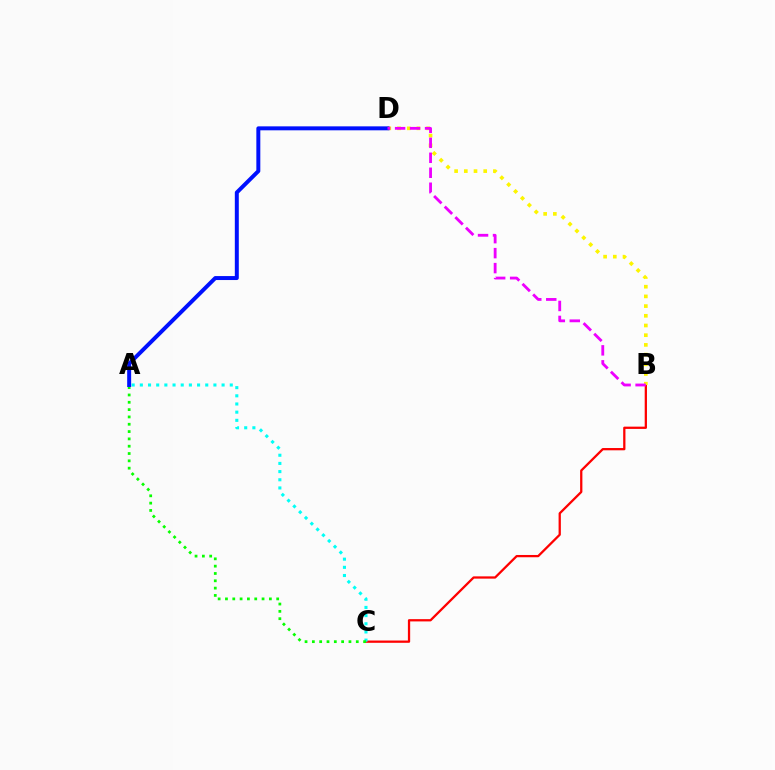{('B', 'C'): [{'color': '#ff0000', 'line_style': 'solid', 'thickness': 1.64}], ('A', 'C'): [{'color': '#00fff6', 'line_style': 'dotted', 'thickness': 2.22}, {'color': '#08ff00', 'line_style': 'dotted', 'thickness': 1.99}], ('B', 'D'): [{'color': '#fcf500', 'line_style': 'dotted', 'thickness': 2.64}, {'color': '#ee00ff', 'line_style': 'dashed', 'thickness': 2.03}], ('A', 'D'): [{'color': '#0010ff', 'line_style': 'solid', 'thickness': 2.86}]}